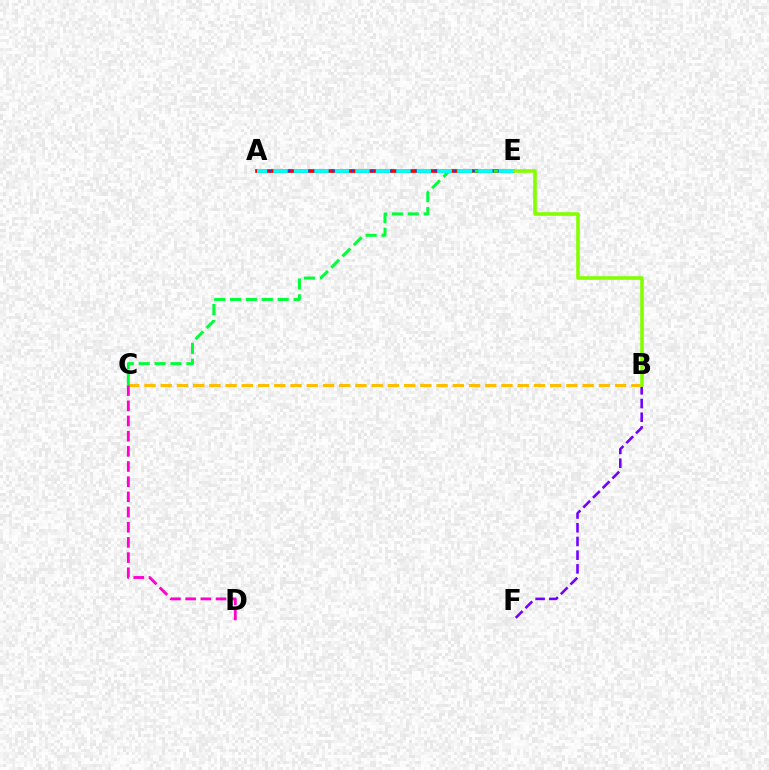{('A', 'E'): [{'color': '#ff0000', 'line_style': 'solid', 'thickness': 2.67}, {'color': '#004bff', 'line_style': 'dotted', 'thickness': 1.73}, {'color': '#00fff6', 'line_style': 'dashed', 'thickness': 2.78}], ('B', 'F'): [{'color': '#7200ff', 'line_style': 'dashed', 'thickness': 1.86}], ('B', 'C'): [{'color': '#ffbd00', 'line_style': 'dashed', 'thickness': 2.2}], ('C', 'E'): [{'color': '#00ff39', 'line_style': 'dashed', 'thickness': 2.16}], ('C', 'D'): [{'color': '#ff00cf', 'line_style': 'dashed', 'thickness': 2.06}], ('B', 'E'): [{'color': '#84ff00', 'line_style': 'solid', 'thickness': 2.6}]}